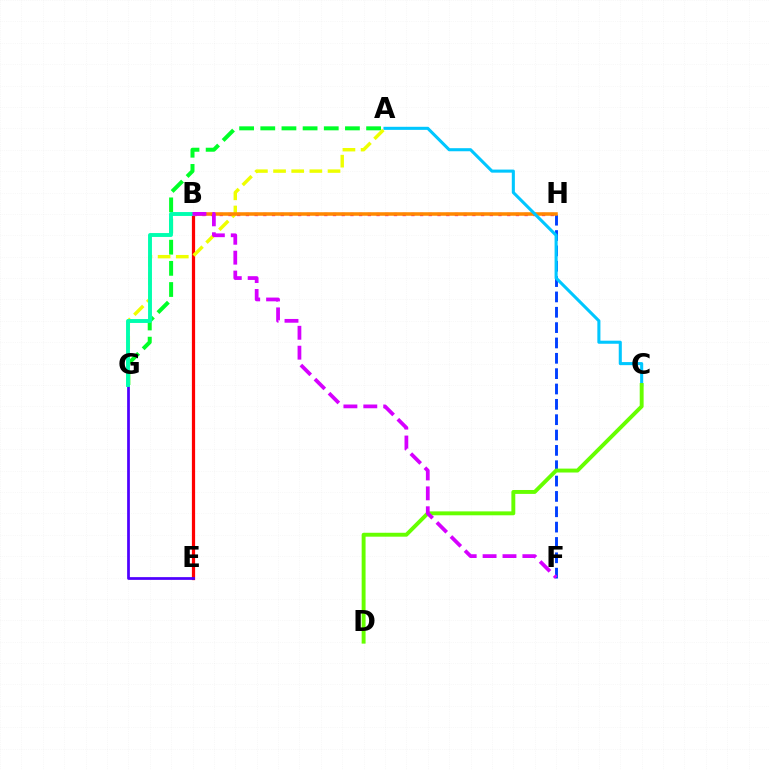{('A', 'G'): [{'color': '#00ff27', 'line_style': 'dashed', 'thickness': 2.87}, {'color': '#eeff00', 'line_style': 'dashed', 'thickness': 2.47}], ('B', 'E'): [{'color': '#ff0000', 'line_style': 'solid', 'thickness': 2.32}], ('F', 'H'): [{'color': '#003fff', 'line_style': 'dashed', 'thickness': 2.08}], ('B', 'H'): [{'color': '#ff00a0', 'line_style': 'dotted', 'thickness': 2.37}, {'color': '#ff8800', 'line_style': 'solid', 'thickness': 2.55}], ('E', 'G'): [{'color': '#4f00ff', 'line_style': 'solid', 'thickness': 1.97}], ('A', 'C'): [{'color': '#00c7ff', 'line_style': 'solid', 'thickness': 2.21}], ('B', 'G'): [{'color': '#00ffaf', 'line_style': 'solid', 'thickness': 2.81}], ('C', 'D'): [{'color': '#66ff00', 'line_style': 'solid', 'thickness': 2.82}], ('B', 'F'): [{'color': '#d600ff', 'line_style': 'dashed', 'thickness': 2.7}]}